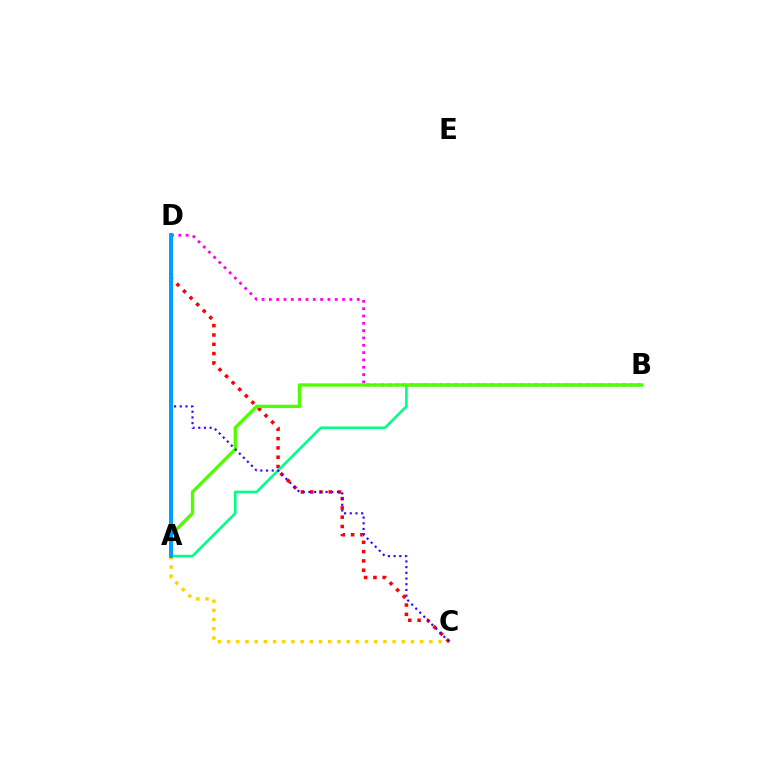{('B', 'D'): [{'color': '#ff00ed', 'line_style': 'dotted', 'thickness': 1.99}], ('A', 'C'): [{'color': '#ffd500', 'line_style': 'dotted', 'thickness': 2.5}], ('C', 'D'): [{'color': '#ff0000', 'line_style': 'dotted', 'thickness': 2.53}, {'color': '#3700ff', 'line_style': 'dotted', 'thickness': 1.55}], ('A', 'B'): [{'color': '#00ff86', 'line_style': 'solid', 'thickness': 1.87}, {'color': '#4fff00', 'line_style': 'solid', 'thickness': 2.41}], ('A', 'D'): [{'color': '#009eff', 'line_style': 'solid', 'thickness': 2.85}]}